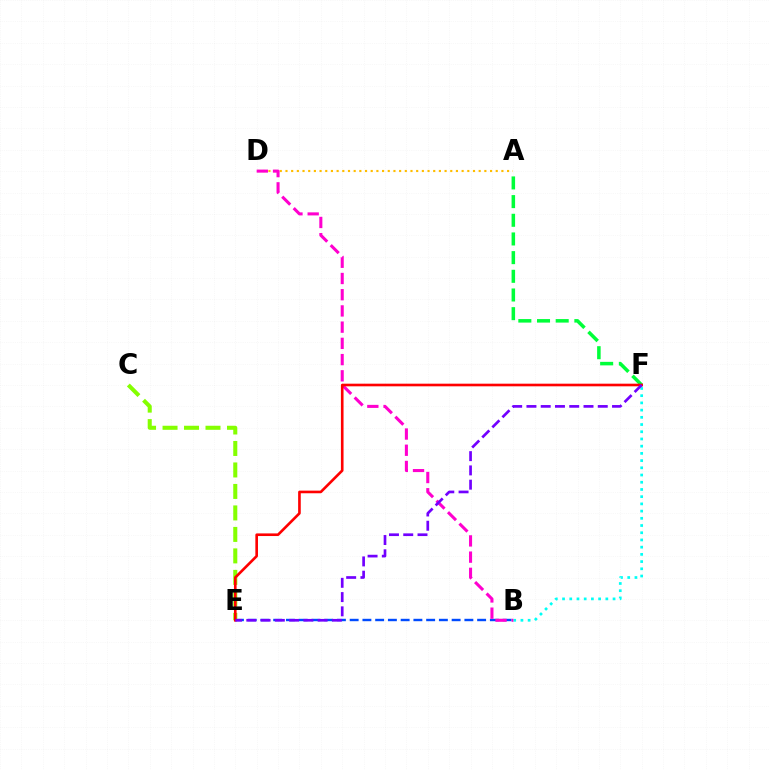{('B', 'E'): [{'color': '#004bff', 'line_style': 'dashed', 'thickness': 1.73}], ('A', 'D'): [{'color': '#ffbd00', 'line_style': 'dotted', 'thickness': 1.54}], ('B', 'F'): [{'color': '#00fff6', 'line_style': 'dotted', 'thickness': 1.96}], ('A', 'F'): [{'color': '#00ff39', 'line_style': 'dashed', 'thickness': 2.54}], ('C', 'E'): [{'color': '#84ff00', 'line_style': 'dashed', 'thickness': 2.92}], ('B', 'D'): [{'color': '#ff00cf', 'line_style': 'dashed', 'thickness': 2.2}], ('E', 'F'): [{'color': '#ff0000', 'line_style': 'solid', 'thickness': 1.9}, {'color': '#7200ff', 'line_style': 'dashed', 'thickness': 1.94}]}